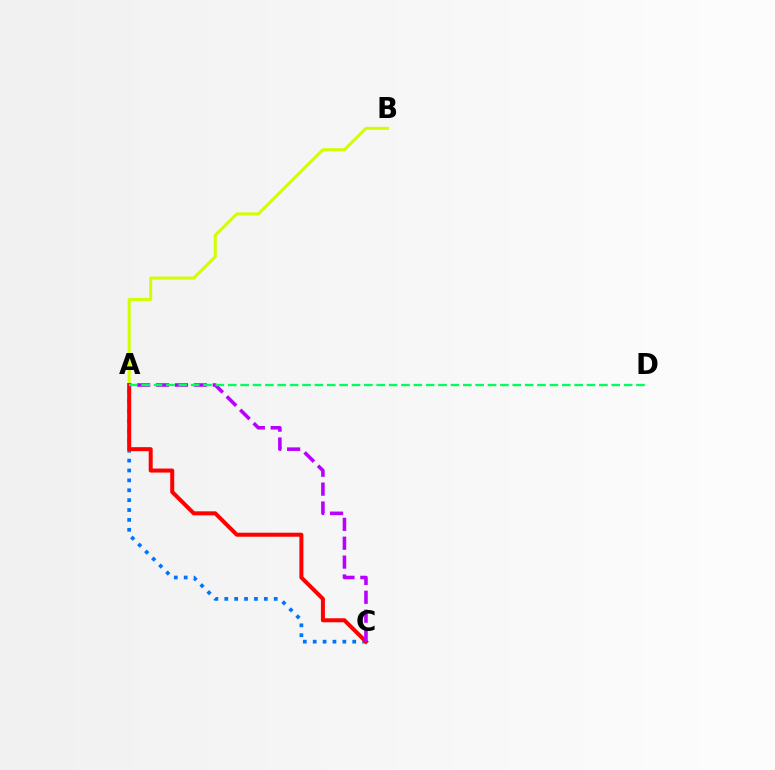{('A', 'C'): [{'color': '#0074ff', 'line_style': 'dotted', 'thickness': 2.69}, {'color': '#ff0000', 'line_style': 'solid', 'thickness': 2.89}, {'color': '#b900ff', 'line_style': 'dashed', 'thickness': 2.57}], ('A', 'B'): [{'color': '#d1ff00', 'line_style': 'solid', 'thickness': 2.16}], ('A', 'D'): [{'color': '#00ff5c', 'line_style': 'dashed', 'thickness': 1.68}]}